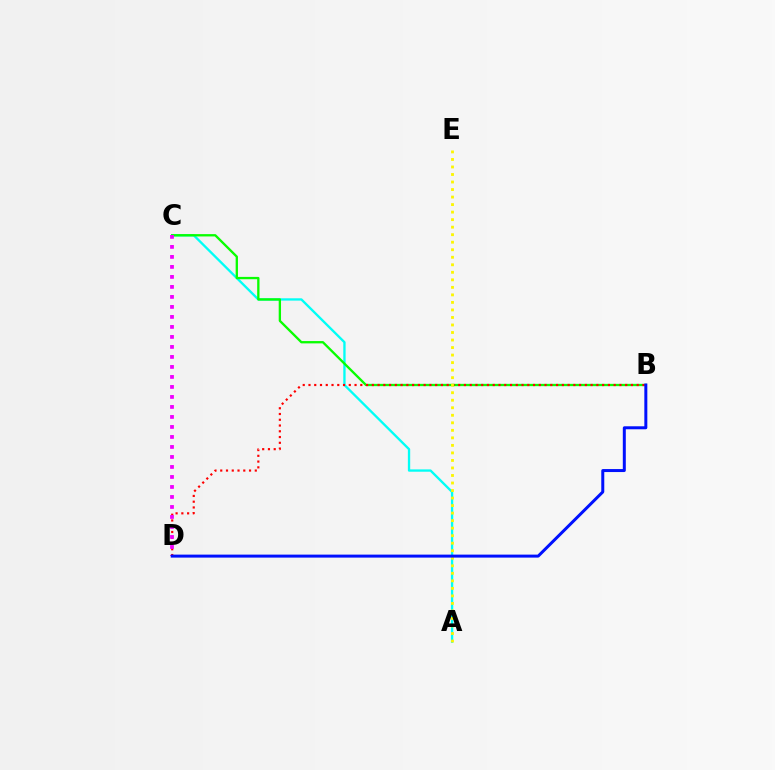{('A', 'C'): [{'color': '#00fff6', 'line_style': 'solid', 'thickness': 1.68}], ('B', 'C'): [{'color': '#08ff00', 'line_style': 'solid', 'thickness': 1.67}], ('B', 'D'): [{'color': '#ff0000', 'line_style': 'dotted', 'thickness': 1.56}, {'color': '#0010ff', 'line_style': 'solid', 'thickness': 2.15}], ('A', 'E'): [{'color': '#fcf500', 'line_style': 'dotted', 'thickness': 2.04}], ('C', 'D'): [{'color': '#ee00ff', 'line_style': 'dotted', 'thickness': 2.72}]}